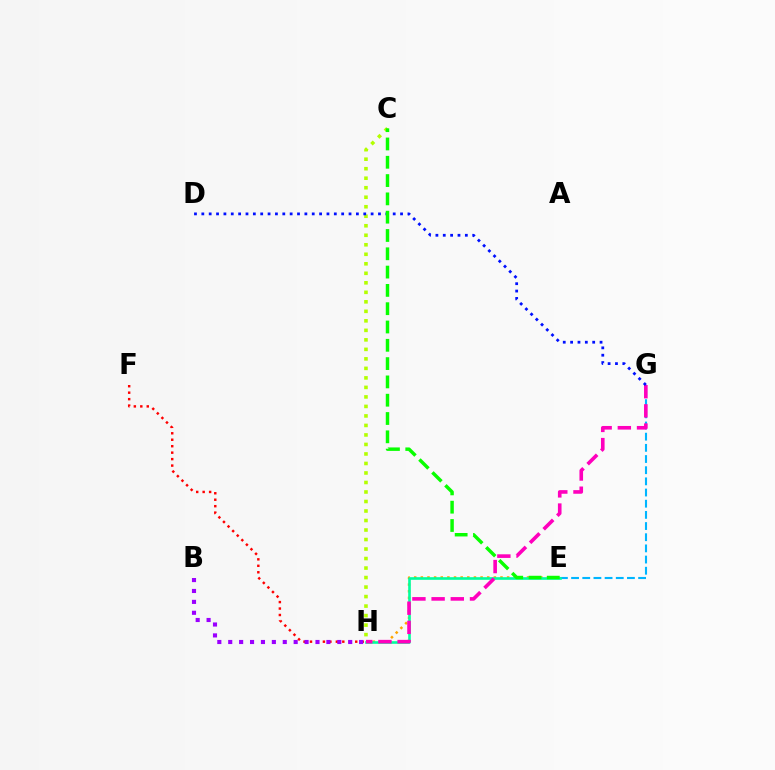{('E', 'H'): [{'color': '#ffa500', 'line_style': 'dotted', 'thickness': 1.8}, {'color': '#00ff9d', 'line_style': 'solid', 'thickness': 1.89}], ('F', 'H'): [{'color': '#ff0000', 'line_style': 'dotted', 'thickness': 1.76}], ('E', 'G'): [{'color': '#00b5ff', 'line_style': 'dashed', 'thickness': 1.52}], ('C', 'H'): [{'color': '#b3ff00', 'line_style': 'dotted', 'thickness': 2.58}], ('B', 'H'): [{'color': '#9b00ff', 'line_style': 'dotted', 'thickness': 2.96}], ('G', 'H'): [{'color': '#ff00bd', 'line_style': 'dashed', 'thickness': 2.61}], ('D', 'G'): [{'color': '#0010ff', 'line_style': 'dotted', 'thickness': 2.0}], ('C', 'E'): [{'color': '#08ff00', 'line_style': 'dashed', 'thickness': 2.49}]}